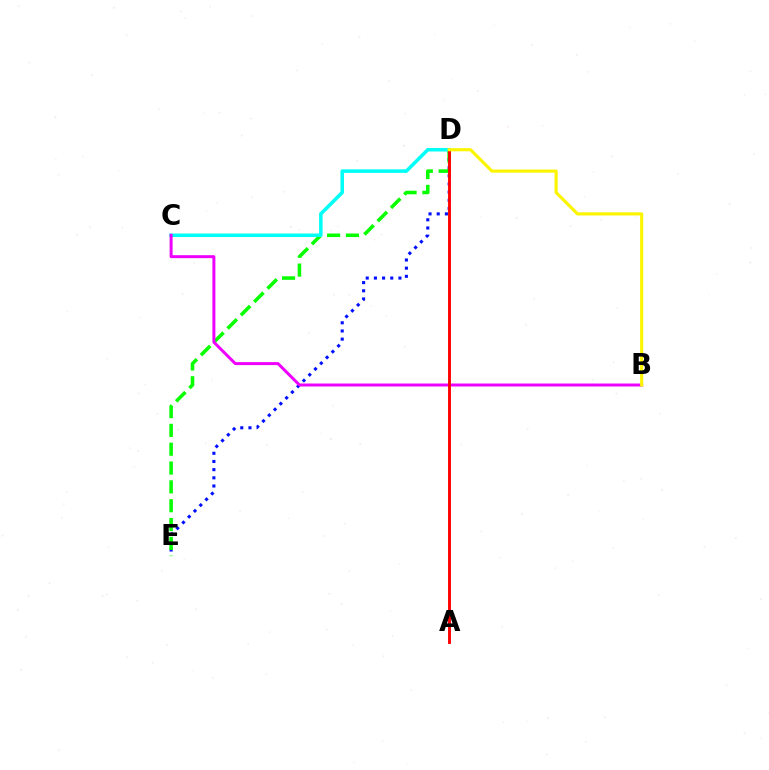{('D', 'E'): [{'color': '#0010ff', 'line_style': 'dotted', 'thickness': 2.22}, {'color': '#08ff00', 'line_style': 'dashed', 'thickness': 2.56}], ('C', 'D'): [{'color': '#00fff6', 'line_style': 'solid', 'thickness': 2.55}], ('B', 'C'): [{'color': '#ee00ff', 'line_style': 'solid', 'thickness': 2.14}], ('A', 'D'): [{'color': '#ff0000', 'line_style': 'solid', 'thickness': 2.09}], ('B', 'D'): [{'color': '#fcf500', 'line_style': 'solid', 'thickness': 2.25}]}